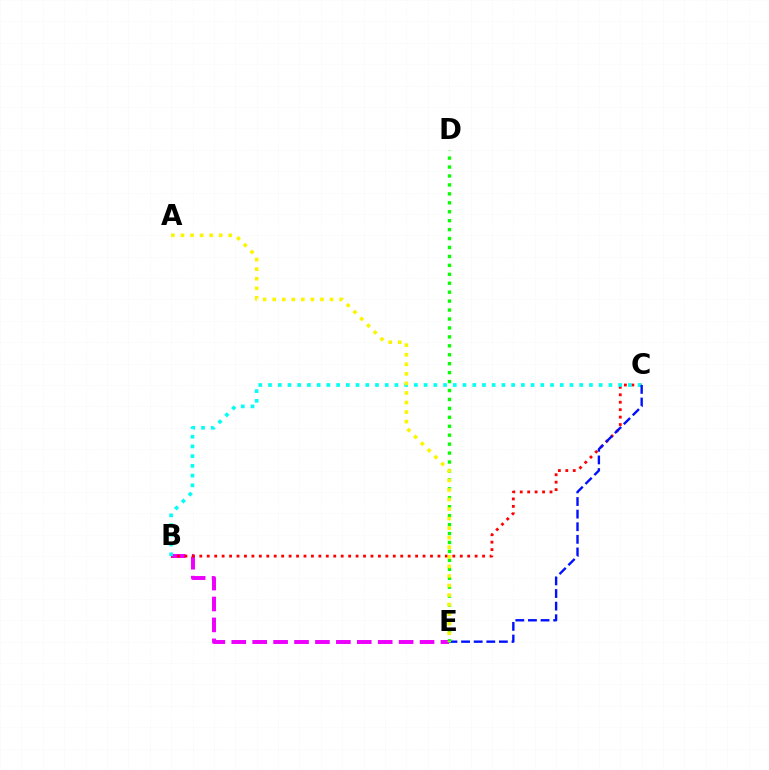{('B', 'E'): [{'color': '#ee00ff', 'line_style': 'dashed', 'thickness': 2.84}], ('B', 'C'): [{'color': '#ff0000', 'line_style': 'dotted', 'thickness': 2.02}, {'color': '#00fff6', 'line_style': 'dotted', 'thickness': 2.64}], ('C', 'E'): [{'color': '#0010ff', 'line_style': 'dashed', 'thickness': 1.71}], ('D', 'E'): [{'color': '#08ff00', 'line_style': 'dotted', 'thickness': 2.43}], ('A', 'E'): [{'color': '#fcf500', 'line_style': 'dotted', 'thickness': 2.6}]}